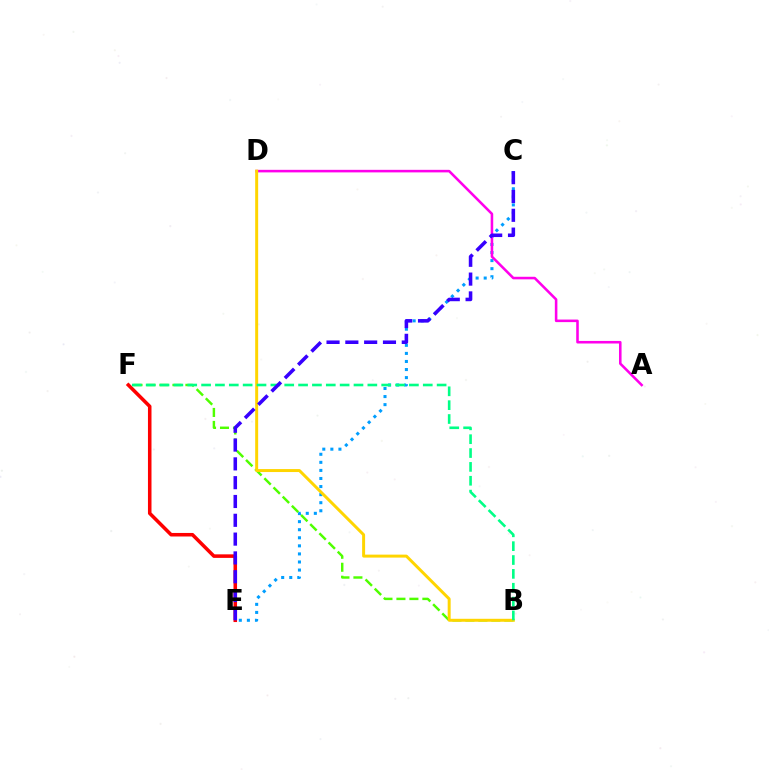{('B', 'F'): [{'color': '#4fff00', 'line_style': 'dashed', 'thickness': 1.76}, {'color': '#00ff86', 'line_style': 'dashed', 'thickness': 1.88}], ('C', 'E'): [{'color': '#009eff', 'line_style': 'dotted', 'thickness': 2.19}, {'color': '#3700ff', 'line_style': 'dashed', 'thickness': 2.56}], ('A', 'D'): [{'color': '#ff00ed', 'line_style': 'solid', 'thickness': 1.84}], ('E', 'F'): [{'color': '#ff0000', 'line_style': 'solid', 'thickness': 2.55}], ('B', 'D'): [{'color': '#ffd500', 'line_style': 'solid', 'thickness': 2.14}]}